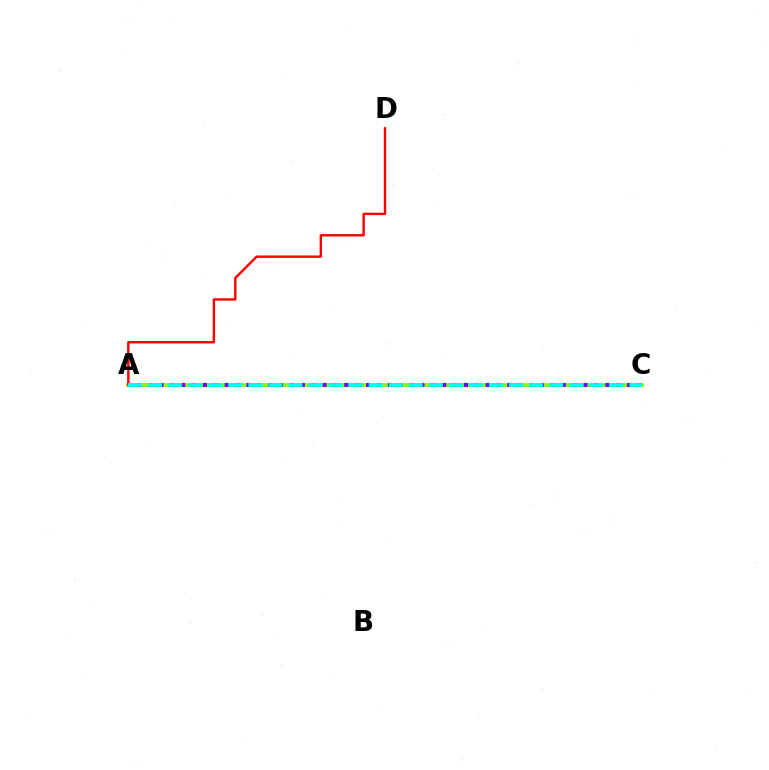{('A', 'C'): [{'color': '#84ff00', 'line_style': 'solid', 'thickness': 2.72}, {'color': '#7200ff', 'line_style': 'dotted', 'thickness': 2.95}, {'color': '#00fff6', 'line_style': 'dashed', 'thickness': 2.72}], ('A', 'D'): [{'color': '#ff0000', 'line_style': 'solid', 'thickness': 1.74}]}